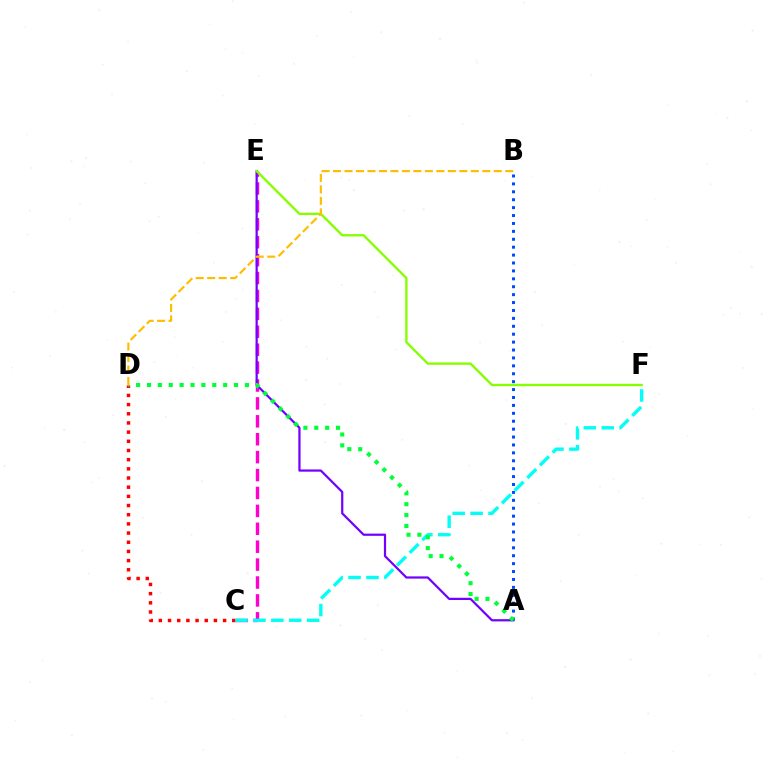{('C', 'E'): [{'color': '#ff00cf', 'line_style': 'dashed', 'thickness': 2.43}], ('C', 'D'): [{'color': '#ff0000', 'line_style': 'dotted', 'thickness': 2.49}], ('C', 'F'): [{'color': '#00fff6', 'line_style': 'dashed', 'thickness': 2.43}], ('A', 'E'): [{'color': '#7200ff', 'line_style': 'solid', 'thickness': 1.6}], ('E', 'F'): [{'color': '#84ff00', 'line_style': 'solid', 'thickness': 1.68}], ('A', 'B'): [{'color': '#004bff', 'line_style': 'dotted', 'thickness': 2.15}], ('A', 'D'): [{'color': '#00ff39', 'line_style': 'dotted', 'thickness': 2.96}], ('B', 'D'): [{'color': '#ffbd00', 'line_style': 'dashed', 'thickness': 1.56}]}